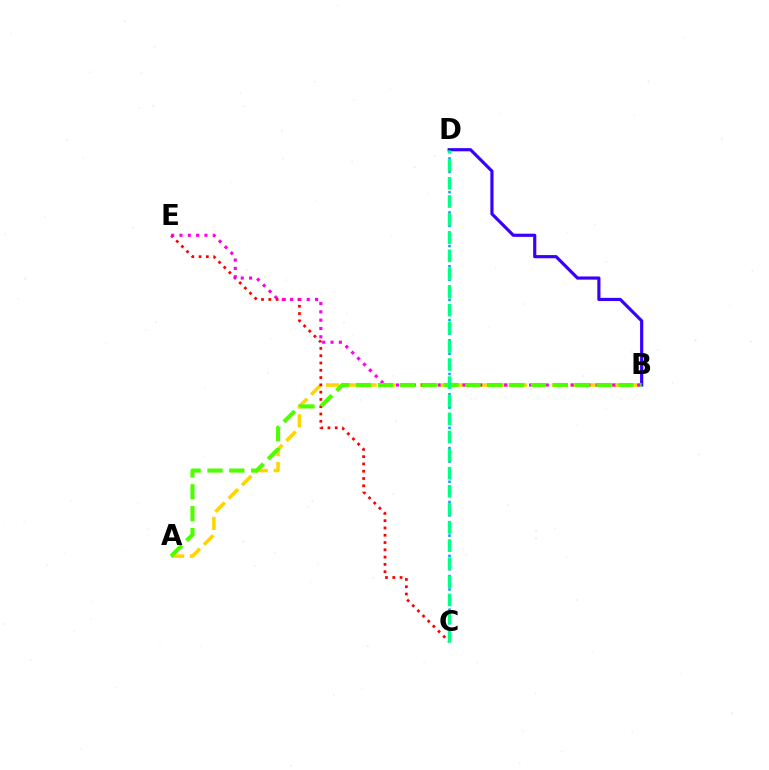{('A', 'B'): [{'color': '#ffd500', 'line_style': 'dashed', 'thickness': 2.55}, {'color': '#4fff00', 'line_style': 'dashed', 'thickness': 2.97}], ('C', 'E'): [{'color': '#ff0000', 'line_style': 'dotted', 'thickness': 1.98}], ('B', 'E'): [{'color': '#ff00ed', 'line_style': 'dotted', 'thickness': 2.26}], ('B', 'D'): [{'color': '#3700ff', 'line_style': 'solid', 'thickness': 2.28}], ('C', 'D'): [{'color': '#009eff', 'line_style': 'dotted', 'thickness': 1.83}, {'color': '#00ff86', 'line_style': 'dashed', 'thickness': 2.46}]}